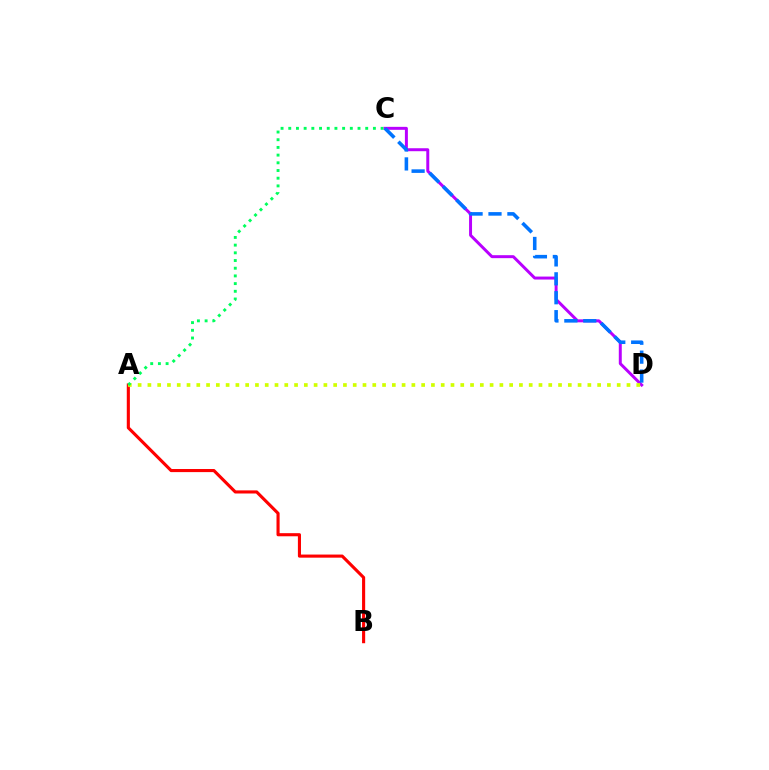{('C', 'D'): [{'color': '#b900ff', 'line_style': 'solid', 'thickness': 2.14}, {'color': '#0074ff', 'line_style': 'dashed', 'thickness': 2.57}], ('A', 'B'): [{'color': '#ff0000', 'line_style': 'solid', 'thickness': 2.24}], ('A', 'D'): [{'color': '#d1ff00', 'line_style': 'dotted', 'thickness': 2.66}], ('A', 'C'): [{'color': '#00ff5c', 'line_style': 'dotted', 'thickness': 2.09}]}